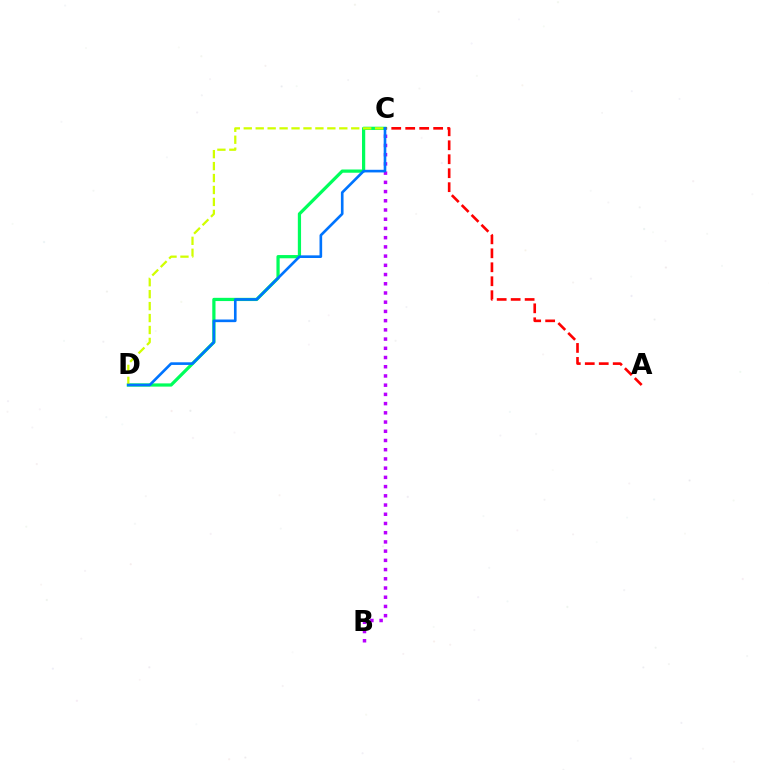{('A', 'C'): [{'color': '#ff0000', 'line_style': 'dashed', 'thickness': 1.9}], ('C', 'D'): [{'color': '#00ff5c', 'line_style': 'solid', 'thickness': 2.32}, {'color': '#d1ff00', 'line_style': 'dashed', 'thickness': 1.62}, {'color': '#0074ff', 'line_style': 'solid', 'thickness': 1.9}], ('B', 'C'): [{'color': '#b900ff', 'line_style': 'dotted', 'thickness': 2.5}]}